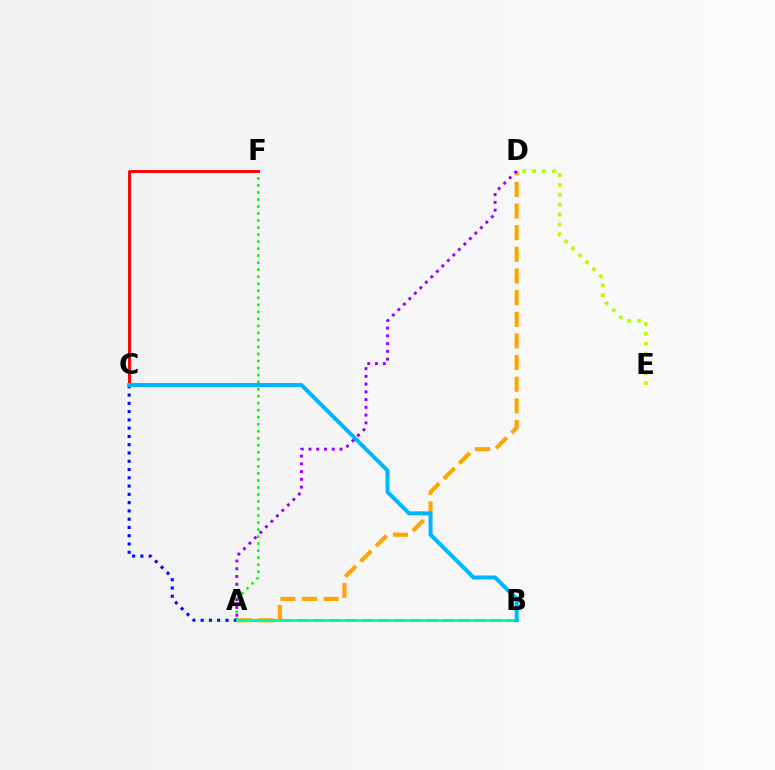{('A', 'F'): [{'color': '#08ff00', 'line_style': 'dotted', 'thickness': 1.91}], ('A', 'D'): [{'color': '#ffa500', 'line_style': 'dashed', 'thickness': 2.94}, {'color': '#9b00ff', 'line_style': 'dotted', 'thickness': 2.11}], ('A', 'C'): [{'color': '#0010ff', 'line_style': 'dotted', 'thickness': 2.25}], ('A', 'B'): [{'color': '#ff00bd', 'line_style': 'dashed', 'thickness': 2.18}, {'color': '#00ff9d', 'line_style': 'solid', 'thickness': 2.01}], ('C', 'F'): [{'color': '#ff0000', 'line_style': 'solid', 'thickness': 2.1}], ('B', 'C'): [{'color': '#00b5ff', 'line_style': 'solid', 'thickness': 2.88}], ('D', 'E'): [{'color': '#b3ff00', 'line_style': 'dotted', 'thickness': 2.68}]}